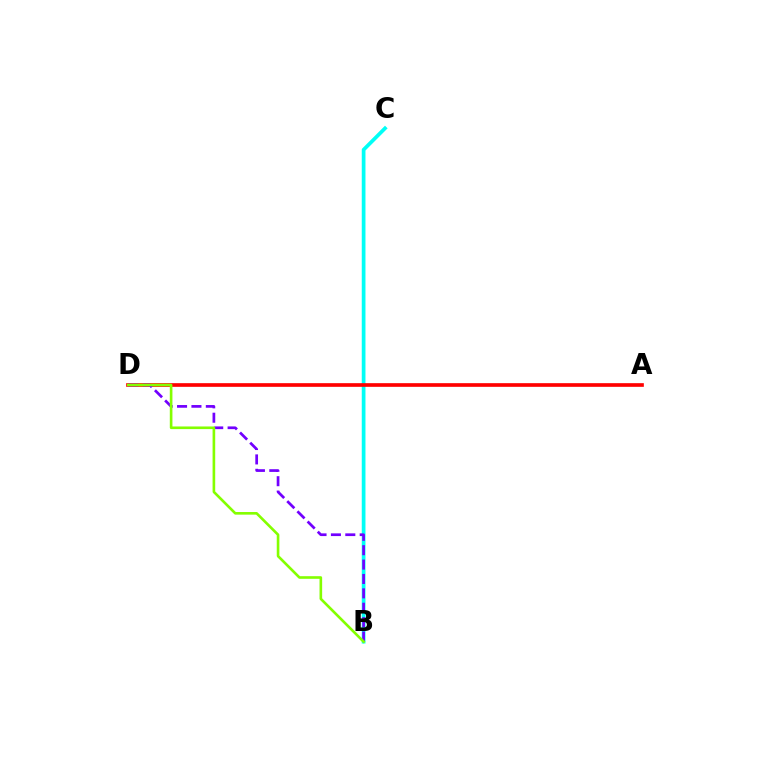{('B', 'C'): [{'color': '#00fff6', 'line_style': 'solid', 'thickness': 2.67}], ('A', 'D'): [{'color': '#ff0000', 'line_style': 'solid', 'thickness': 2.64}], ('B', 'D'): [{'color': '#7200ff', 'line_style': 'dashed', 'thickness': 1.95}, {'color': '#84ff00', 'line_style': 'solid', 'thickness': 1.89}]}